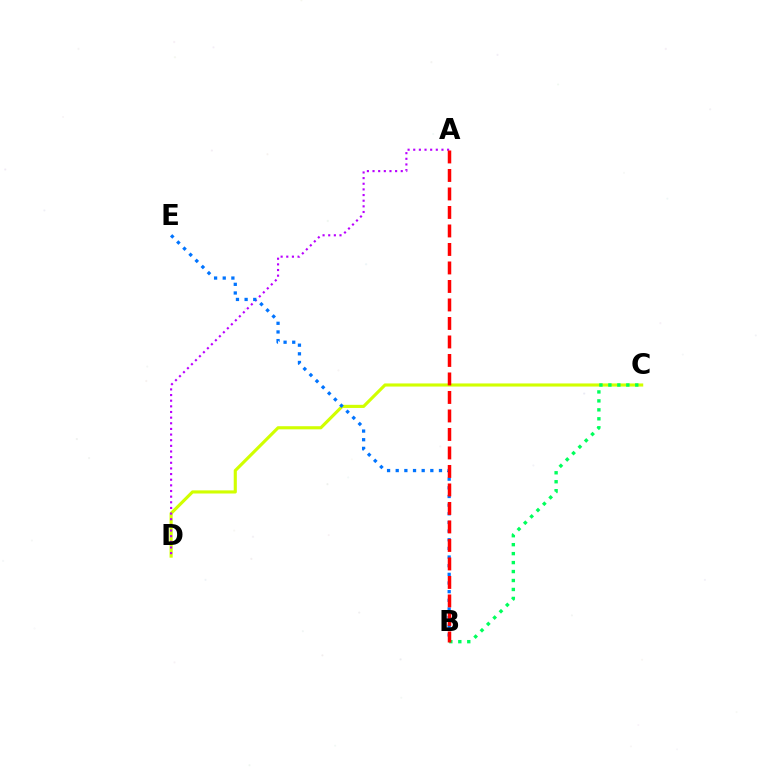{('C', 'D'): [{'color': '#d1ff00', 'line_style': 'solid', 'thickness': 2.25}], ('A', 'D'): [{'color': '#b900ff', 'line_style': 'dotted', 'thickness': 1.53}], ('B', 'C'): [{'color': '#00ff5c', 'line_style': 'dotted', 'thickness': 2.43}], ('B', 'E'): [{'color': '#0074ff', 'line_style': 'dotted', 'thickness': 2.35}], ('A', 'B'): [{'color': '#ff0000', 'line_style': 'dashed', 'thickness': 2.51}]}